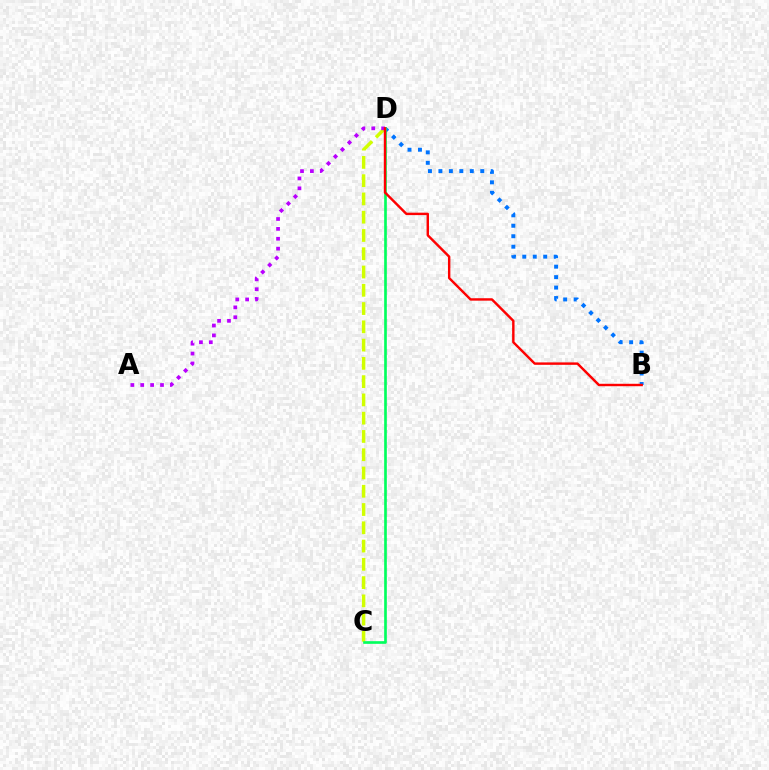{('B', 'D'): [{'color': '#0074ff', 'line_style': 'dotted', 'thickness': 2.84}, {'color': '#ff0000', 'line_style': 'solid', 'thickness': 1.75}], ('C', 'D'): [{'color': '#d1ff00', 'line_style': 'dashed', 'thickness': 2.48}, {'color': '#00ff5c', 'line_style': 'solid', 'thickness': 1.91}], ('A', 'D'): [{'color': '#b900ff', 'line_style': 'dotted', 'thickness': 2.69}]}